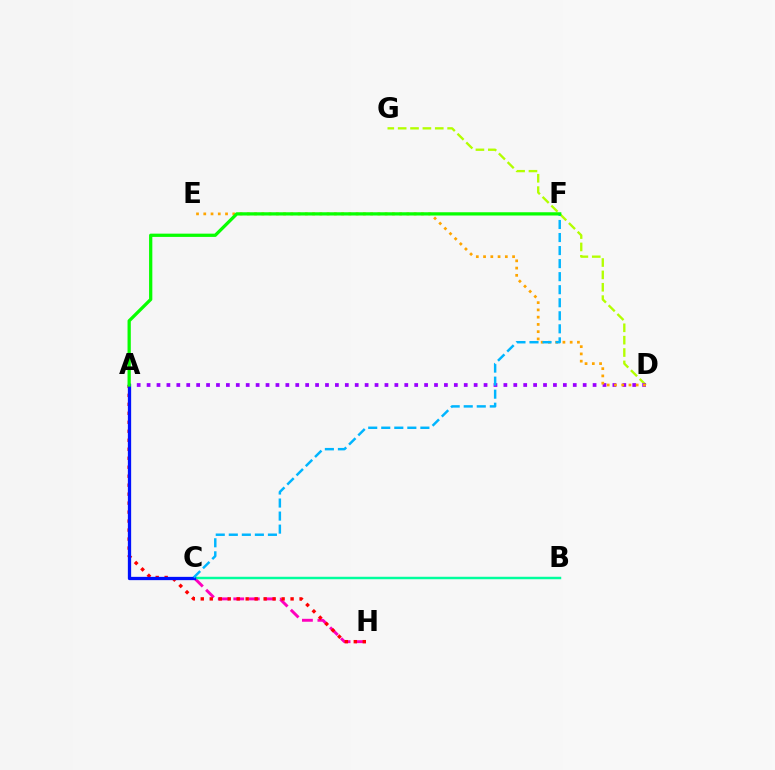{('C', 'H'): [{'color': '#ff00bd', 'line_style': 'dashed', 'thickness': 2.1}], ('D', 'G'): [{'color': '#b3ff00', 'line_style': 'dashed', 'thickness': 1.68}], ('A', 'D'): [{'color': '#9b00ff', 'line_style': 'dotted', 'thickness': 2.69}], ('B', 'C'): [{'color': '#00ff9d', 'line_style': 'solid', 'thickness': 1.77}], ('D', 'E'): [{'color': '#ffa500', 'line_style': 'dotted', 'thickness': 1.97}], ('A', 'H'): [{'color': '#ff0000', 'line_style': 'dotted', 'thickness': 2.44}], ('A', 'C'): [{'color': '#0010ff', 'line_style': 'solid', 'thickness': 2.37}], ('C', 'F'): [{'color': '#00b5ff', 'line_style': 'dashed', 'thickness': 1.77}], ('A', 'F'): [{'color': '#08ff00', 'line_style': 'solid', 'thickness': 2.35}]}